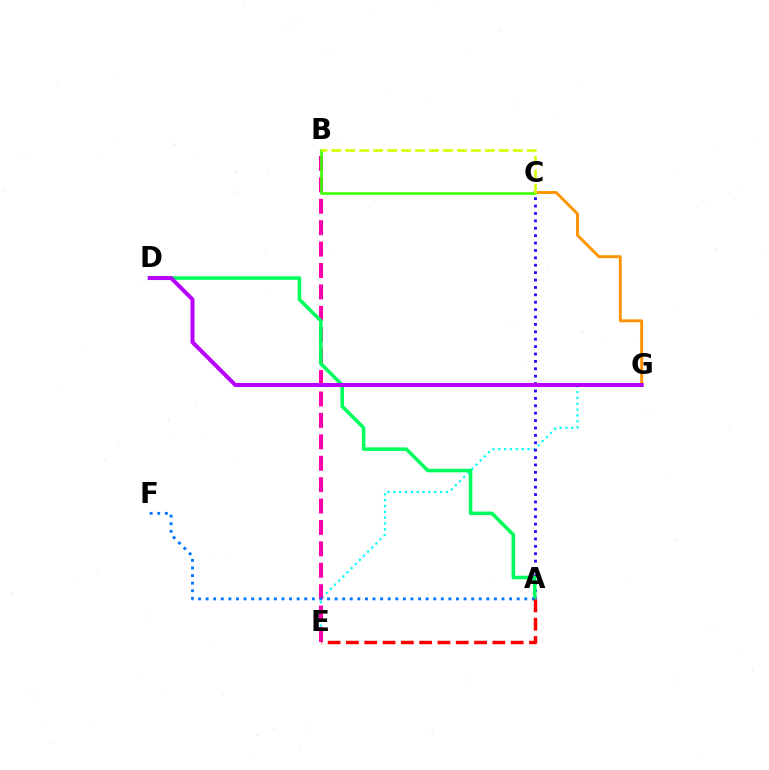{('E', 'G'): [{'color': '#00fff6', 'line_style': 'dotted', 'thickness': 1.59}], ('C', 'G'): [{'color': '#ff9400', 'line_style': 'solid', 'thickness': 2.09}], ('B', 'E'): [{'color': '#ff00ac', 'line_style': 'dashed', 'thickness': 2.91}], ('B', 'C'): [{'color': '#3dff00', 'line_style': 'solid', 'thickness': 1.88}, {'color': '#d1ff00', 'line_style': 'dashed', 'thickness': 1.9}], ('A', 'C'): [{'color': '#2500ff', 'line_style': 'dotted', 'thickness': 2.01}], ('A', 'D'): [{'color': '#00ff5c', 'line_style': 'solid', 'thickness': 2.57}], ('A', 'F'): [{'color': '#0074ff', 'line_style': 'dotted', 'thickness': 2.06}], ('D', 'G'): [{'color': '#b900ff', 'line_style': 'solid', 'thickness': 2.89}], ('A', 'E'): [{'color': '#ff0000', 'line_style': 'dashed', 'thickness': 2.49}]}